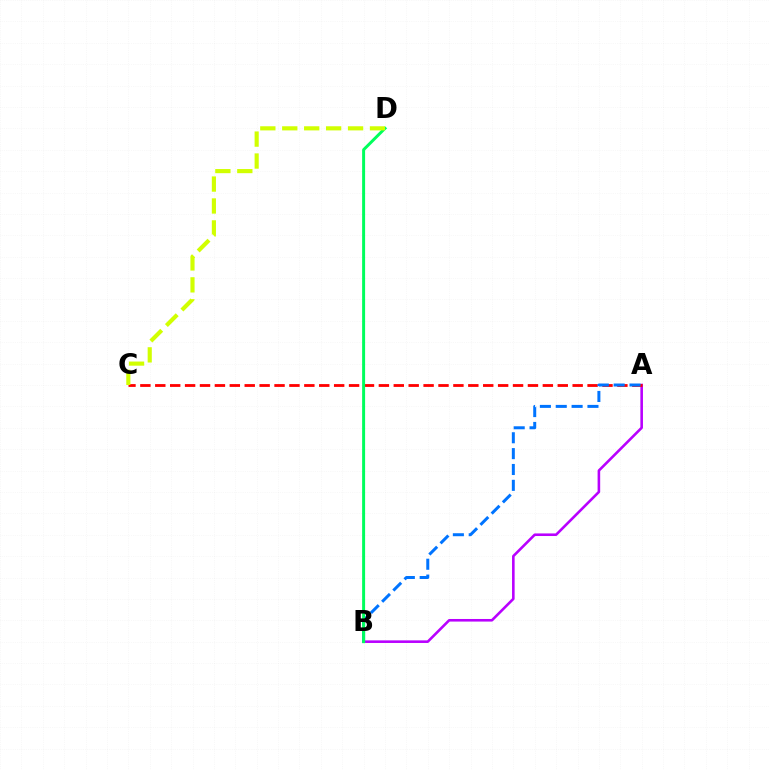{('A', 'B'): [{'color': '#b900ff', 'line_style': 'solid', 'thickness': 1.87}, {'color': '#0074ff', 'line_style': 'dashed', 'thickness': 2.15}], ('A', 'C'): [{'color': '#ff0000', 'line_style': 'dashed', 'thickness': 2.03}], ('B', 'D'): [{'color': '#00ff5c', 'line_style': 'solid', 'thickness': 2.14}], ('C', 'D'): [{'color': '#d1ff00', 'line_style': 'dashed', 'thickness': 2.98}]}